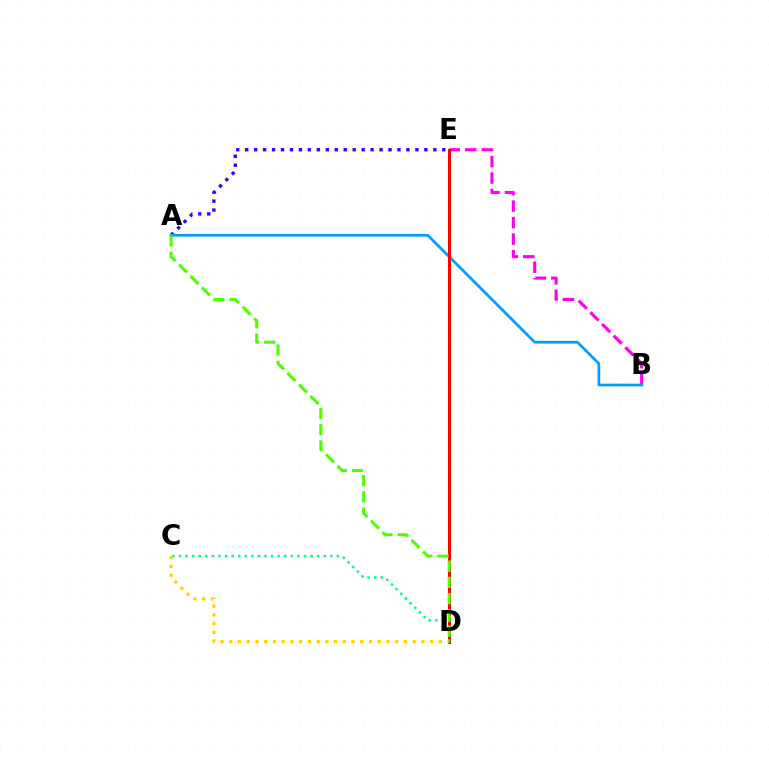{('A', 'E'): [{'color': '#3700ff', 'line_style': 'dotted', 'thickness': 2.43}], ('B', 'E'): [{'color': '#ff00ed', 'line_style': 'dashed', 'thickness': 2.24}], ('A', 'B'): [{'color': '#009eff', 'line_style': 'solid', 'thickness': 1.96}], ('D', 'E'): [{'color': '#ff0000', 'line_style': 'solid', 'thickness': 2.15}], ('C', 'D'): [{'color': '#ffd500', 'line_style': 'dotted', 'thickness': 2.37}, {'color': '#00ff86', 'line_style': 'dotted', 'thickness': 1.79}], ('A', 'D'): [{'color': '#4fff00', 'line_style': 'dashed', 'thickness': 2.2}]}